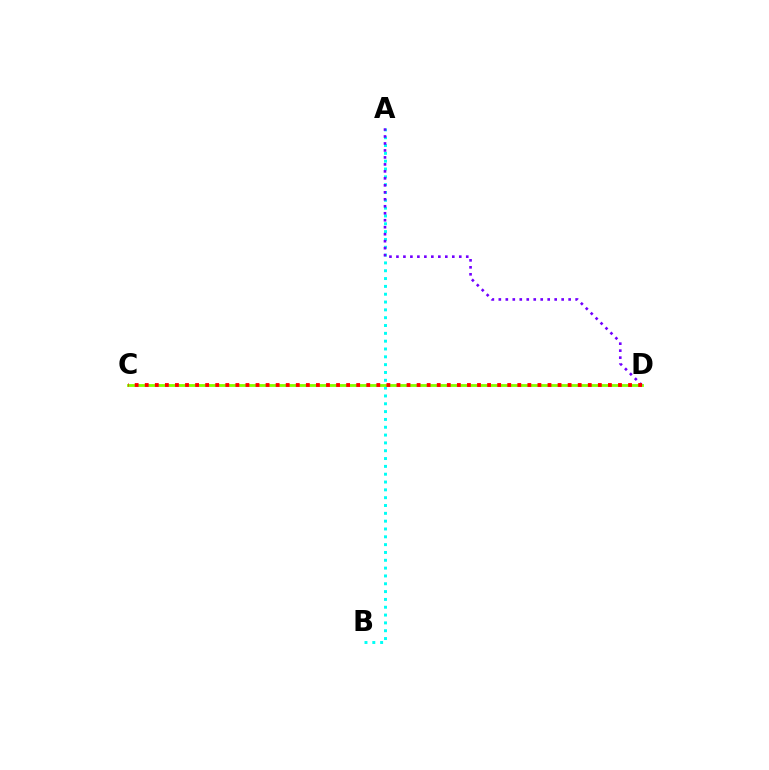{('A', 'B'): [{'color': '#00fff6', 'line_style': 'dotted', 'thickness': 2.13}], ('C', 'D'): [{'color': '#84ff00', 'line_style': 'solid', 'thickness': 2.04}, {'color': '#ff0000', 'line_style': 'dotted', 'thickness': 2.74}], ('A', 'D'): [{'color': '#7200ff', 'line_style': 'dotted', 'thickness': 1.9}]}